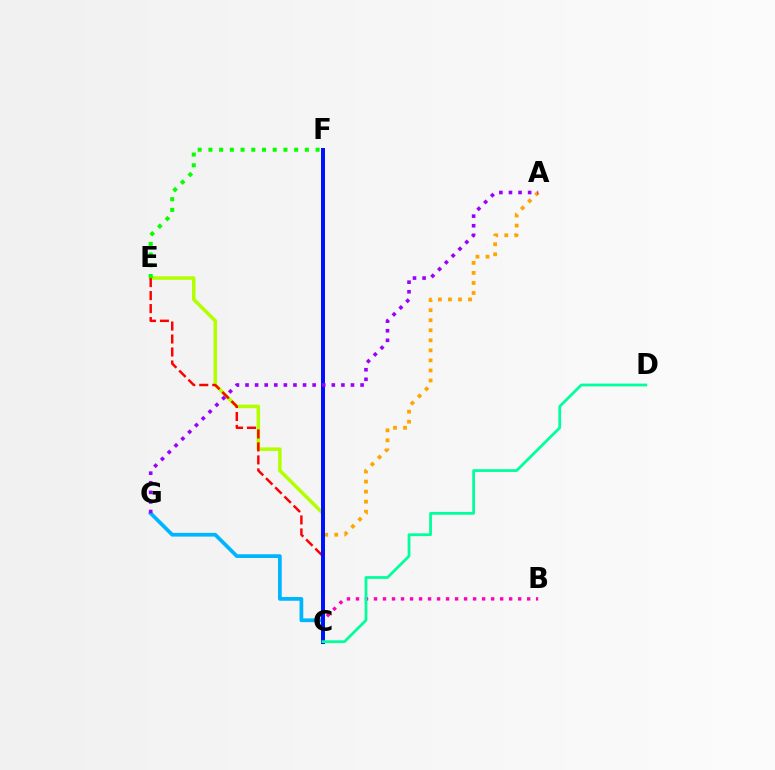{('C', 'E'): [{'color': '#b3ff00', 'line_style': 'solid', 'thickness': 2.54}, {'color': '#ff0000', 'line_style': 'dashed', 'thickness': 1.76}], ('C', 'G'): [{'color': '#00b5ff', 'line_style': 'solid', 'thickness': 2.69}], ('B', 'C'): [{'color': '#ff00bd', 'line_style': 'dotted', 'thickness': 2.45}], ('A', 'C'): [{'color': '#ffa500', 'line_style': 'dotted', 'thickness': 2.73}], ('C', 'F'): [{'color': '#0010ff', 'line_style': 'solid', 'thickness': 2.86}], ('E', 'F'): [{'color': '#08ff00', 'line_style': 'dotted', 'thickness': 2.91}], ('A', 'G'): [{'color': '#9b00ff', 'line_style': 'dotted', 'thickness': 2.6}], ('C', 'D'): [{'color': '#00ff9d', 'line_style': 'solid', 'thickness': 2.0}]}